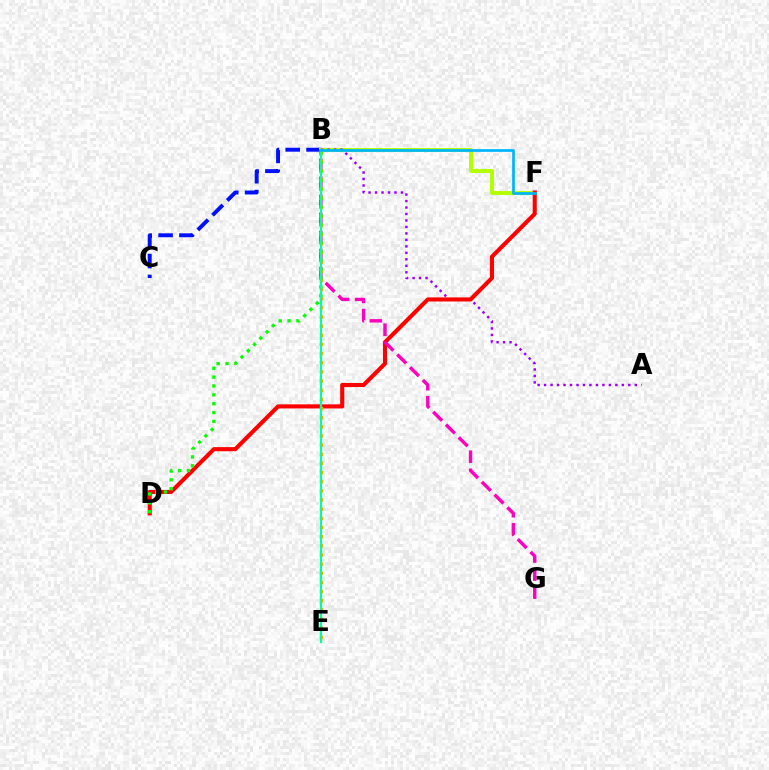{('B', 'C'): [{'color': '#0010ff', 'line_style': 'dashed', 'thickness': 2.83}], ('B', 'F'): [{'color': '#b3ff00', 'line_style': 'solid', 'thickness': 2.87}, {'color': '#00b5ff', 'line_style': 'solid', 'thickness': 1.95}], ('A', 'B'): [{'color': '#9b00ff', 'line_style': 'dotted', 'thickness': 1.76}], ('D', 'F'): [{'color': '#ff0000', 'line_style': 'solid', 'thickness': 2.95}], ('B', 'G'): [{'color': '#ff00bd', 'line_style': 'dashed', 'thickness': 2.45}], ('B', 'E'): [{'color': '#ffa500', 'line_style': 'dotted', 'thickness': 2.49}, {'color': '#00ff9d', 'line_style': 'solid', 'thickness': 1.57}], ('B', 'D'): [{'color': '#08ff00', 'line_style': 'dotted', 'thickness': 2.41}]}